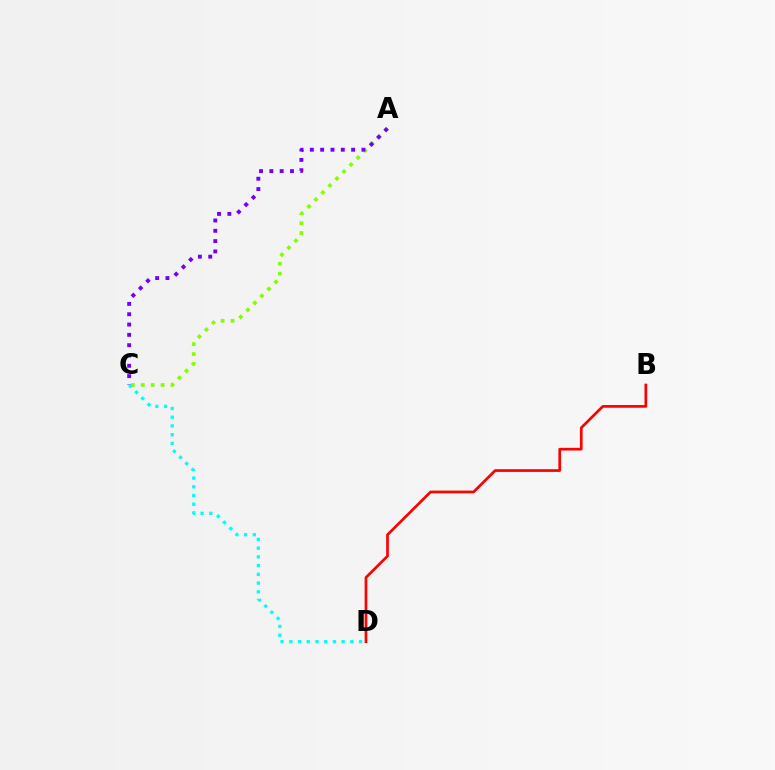{('A', 'C'): [{'color': '#84ff00', 'line_style': 'dotted', 'thickness': 2.69}, {'color': '#7200ff', 'line_style': 'dotted', 'thickness': 2.8}], ('C', 'D'): [{'color': '#00fff6', 'line_style': 'dotted', 'thickness': 2.37}], ('B', 'D'): [{'color': '#ff0000', 'line_style': 'solid', 'thickness': 1.94}]}